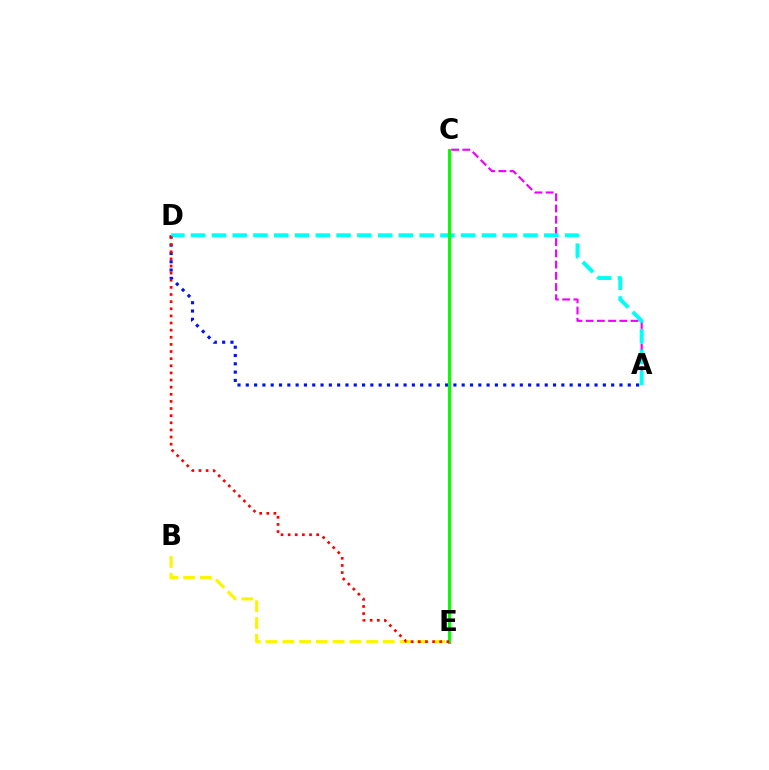{('A', 'C'): [{'color': '#ee00ff', 'line_style': 'dashed', 'thickness': 1.52}], ('A', 'D'): [{'color': '#0010ff', 'line_style': 'dotted', 'thickness': 2.26}, {'color': '#00fff6', 'line_style': 'dashed', 'thickness': 2.82}], ('B', 'E'): [{'color': '#fcf500', 'line_style': 'dashed', 'thickness': 2.28}], ('C', 'E'): [{'color': '#08ff00', 'line_style': 'solid', 'thickness': 2.16}], ('D', 'E'): [{'color': '#ff0000', 'line_style': 'dotted', 'thickness': 1.94}]}